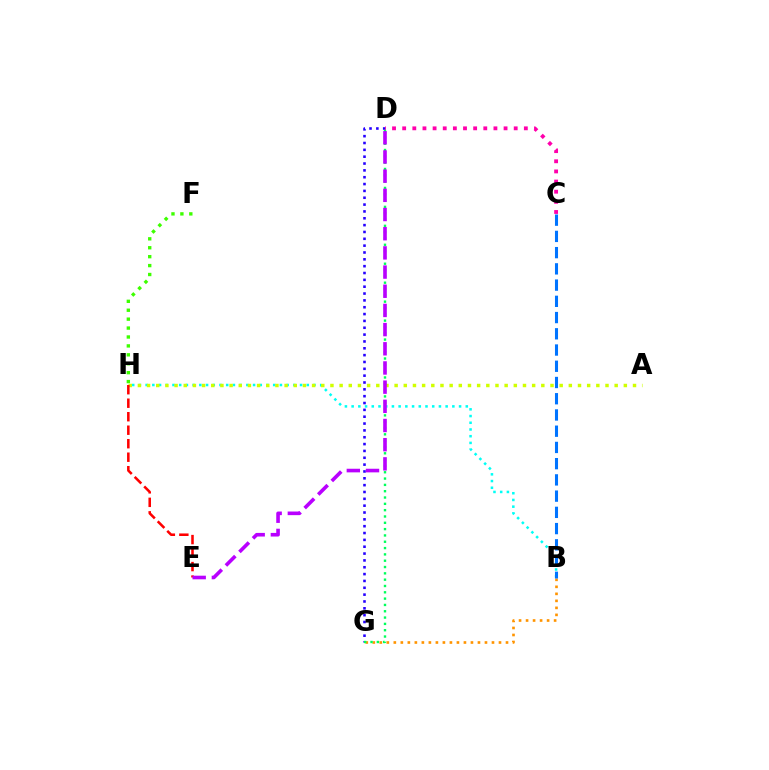{('B', 'G'): [{'color': '#ff9400', 'line_style': 'dotted', 'thickness': 1.9}], ('B', 'H'): [{'color': '#00fff6', 'line_style': 'dotted', 'thickness': 1.82}], ('D', 'G'): [{'color': '#2500ff', 'line_style': 'dotted', 'thickness': 1.86}, {'color': '#00ff5c', 'line_style': 'dotted', 'thickness': 1.72}], ('F', 'H'): [{'color': '#3dff00', 'line_style': 'dotted', 'thickness': 2.42}], ('C', 'D'): [{'color': '#ff00ac', 'line_style': 'dotted', 'thickness': 2.75}], ('B', 'C'): [{'color': '#0074ff', 'line_style': 'dashed', 'thickness': 2.21}], ('A', 'H'): [{'color': '#d1ff00', 'line_style': 'dotted', 'thickness': 2.49}], ('E', 'H'): [{'color': '#ff0000', 'line_style': 'dashed', 'thickness': 1.83}], ('D', 'E'): [{'color': '#b900ff', 'line_style': 'dashed', 'thickness': 2.61}]}